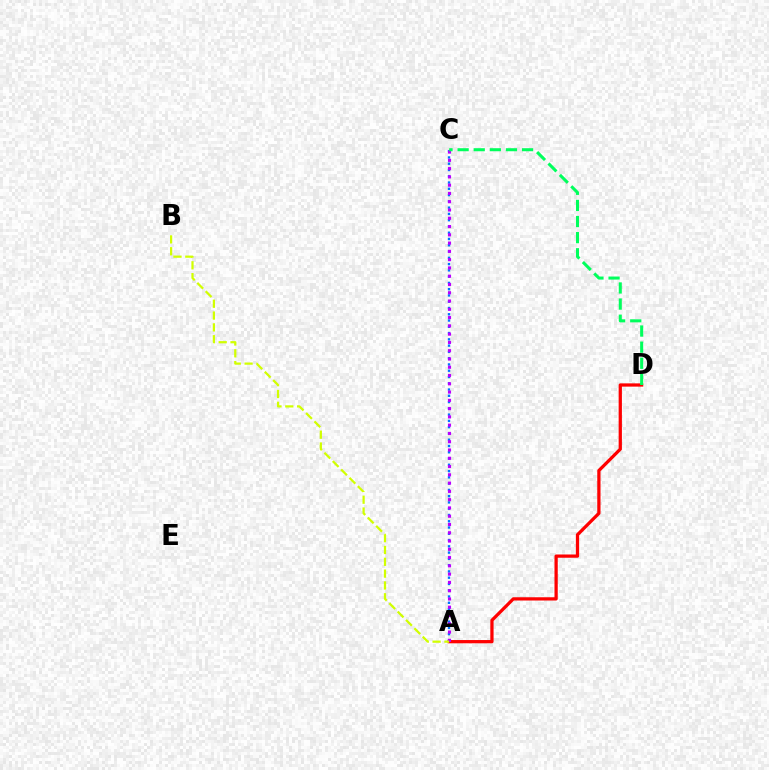{('A', 'D'): [{'color': '#ff0000', 'line_style': 'solid', 'thickness': 2.34}], ('A', 'C'): [{'color': '#0074ff', 'line_style': 'dotted', 'thickness': 1.7}, {'color': '#b900ff', 'line_style': 'dotted', 'thickness': 2.25}], ('A', 'B'): [{'color': '#d1ff00', 'line_style': 'dashed', 'thickness': 1.61}], ('C', 'D'): [{'color': '#00ff5c', 'line_style': 'dashed', 'thickness': 2.19}]}